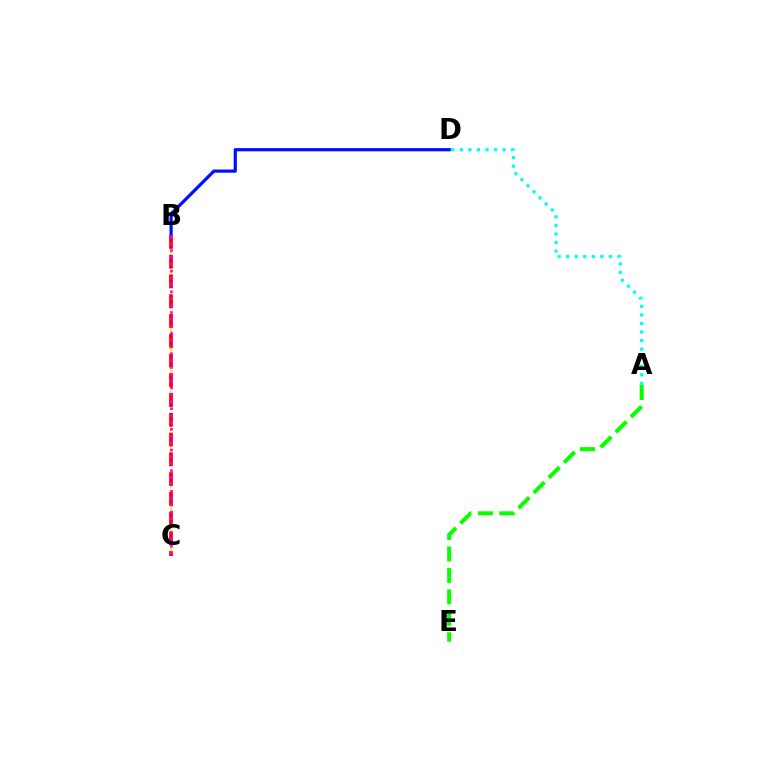{('B', 'C'): [{'color': '#fcf500', 'line_style': 'dashed', 'thickness': 1.51}, {'color': '#ff0000', 'line_style': 'dashed', 'thickness': 2.68}, {'color': '#ee00ff', 'line_style': 'dotted', 'thickness': 1.87}], ('A', 'D'): [{'color': '#00fff6', 'line_style': 'dotted', 'thickness': 2.32}], ('B', 'D'): [{'color': '#0010ff', 'line_style': 'solid', 'thickness': 2.32}], ('A', 'E'): [{'color': '#08ff00', 'line_style': 'dashed', 'thickness': 2.91}]}